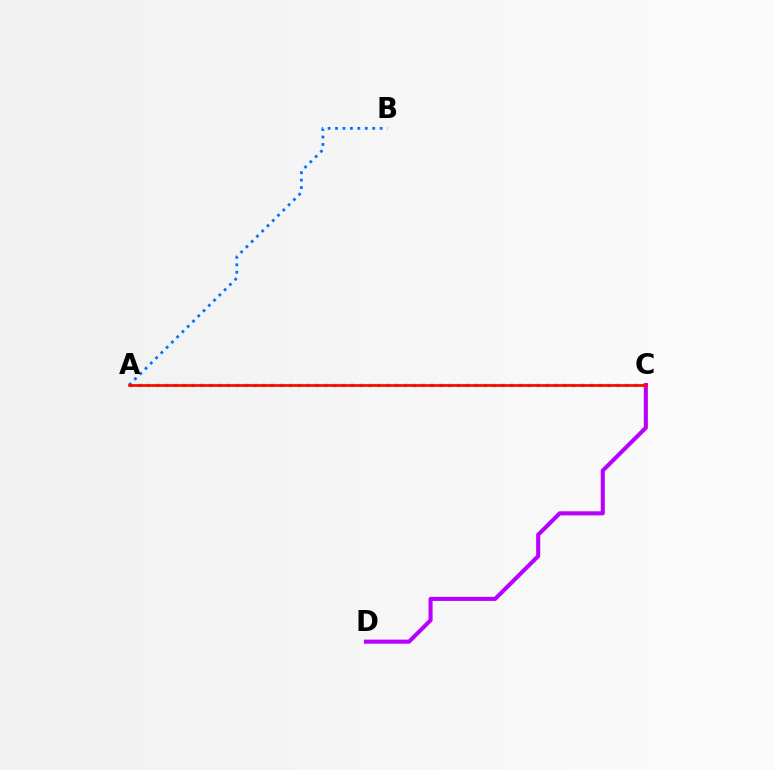{('A', 'C'): [{'color': '#d1ff00', 'line_style': 'dashed', 'thickness': 1.56}, {'color': '#00ff5c', 'line_style': 'dotted', 'thickness': 2.4}, {'color': '#ff0000', 'line_style': 'solid', 'thickness': 1.9}], ('C', 'D'): [{'color': '#b900ff', 'line_style': 'solid', 'thickness': 2.94}], ('A', 'B'): [{'color': '#0074ff', 'line_style': 'dotted', 'thickness': 2.02}]}